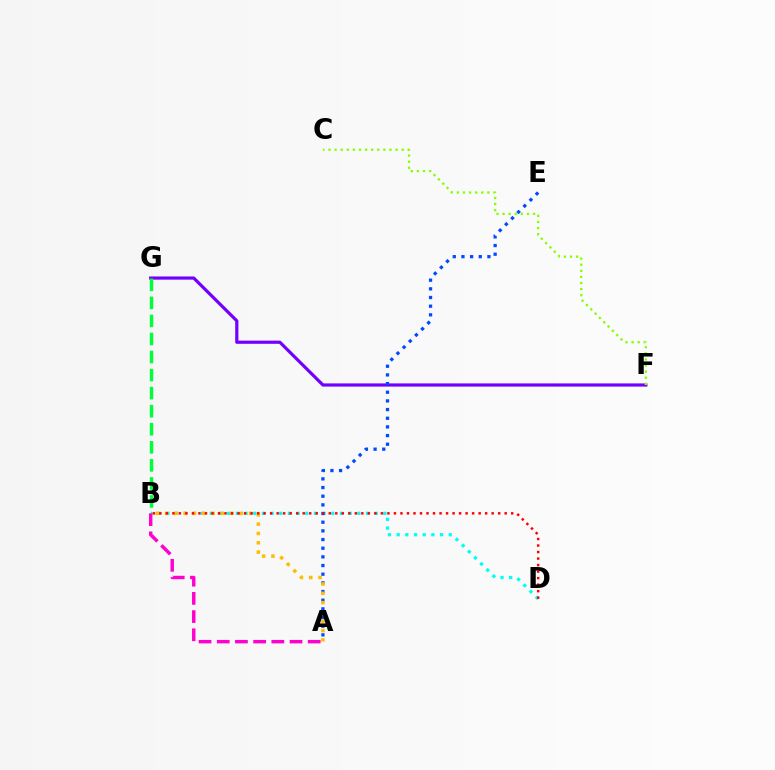{('F', 'G'): [{'color': '#7200ff', 'line_style': 'solid', 'thickness': 2.3}], ('B', 'D'): [{'color': '#00fff6', 'line_style': 'dotted', 'thickness': 2.36}, {'color': '#ff0000', 'line_style': 'dotted', 'thickness': 1.77}], ('A', 'E'): [{'color': '#004bff', 'line_style': 'dotted', 'thickness': 2.35}], ('A', 'B'): [{'color': '#ffbd00', 'line_style': 'dotted', 'thickness': 2.53}, {'color': '#ff00cf', 'line_style': 'dashed', 'thickness': 2.47}], ('B', 'G'): [{'color': '#00ff39', 'line_style': 'dashed', 'thickness': 2.45}], ('C', 'F'): [{'color': '#84ff00', 'line_style': 'dotted', 'thickness': 1.66}]}